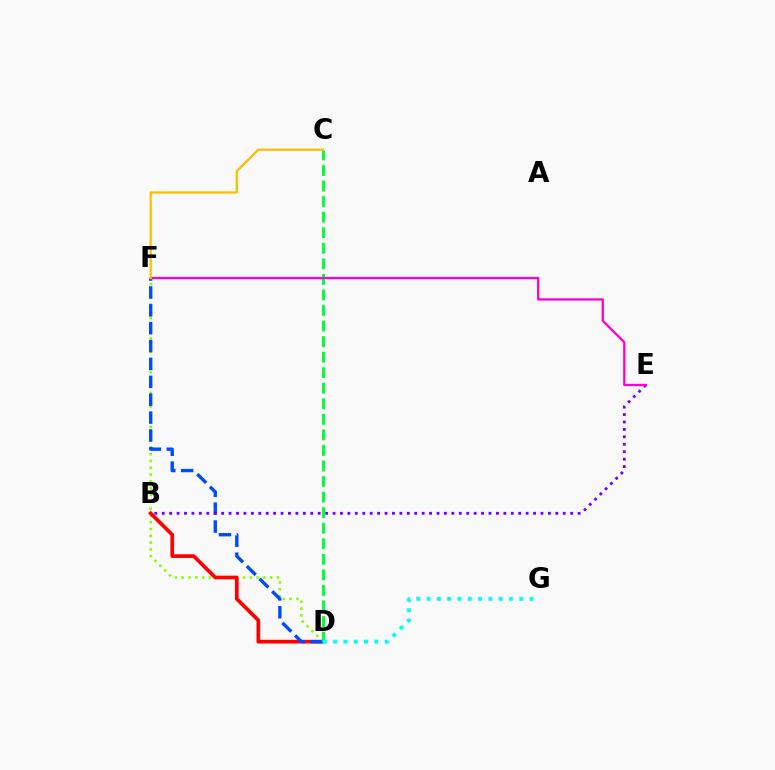{('D', 'F'): [{'color': '#84ff00', 'line_style': 'dotted', 'thickness': 1.85}, {'color': '#004bff', 'line_style': 'dashed', 'thickness': 2.43}], ('B', 'D'): [{'color': '#ff0000', 'line_style': 'solid', 'thickness': 2.66}], ('B', 'E'): [{'color': '#7200ff', 'line_style': 'dotted', 'thickness': 2.02}], ('C', 'D'): [{'color': '#00ff39', 'line_style': 'dashed', 'thickness': 2.11}], ('E', 'F'): [{'color': '#ff00cf', 'line_style': 'solid', 'thickness': 1.66}], ('C', 'F'): [{'color': '#ffbd00', 'line_style': 'solid', 'thickness': 1.63}], ('D', 'G'): [{'color': '#00fff6', 'line_style': 'dotted', 'thickness': 2.8}]}